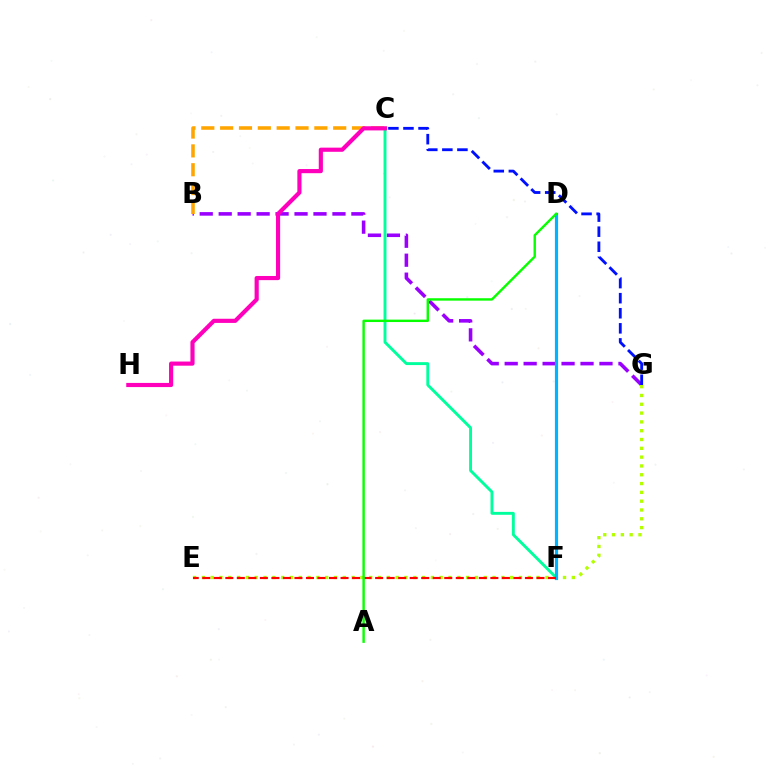{('B', 'G'): [{'color': '#9b00ff', 'line_style': 'dashed', 'thickness': 2.58}], ('E', 'G'): [{'color': '#b3ff00', 'line_style': 'dotted', 'thickness': 2.39}], ('B', 'C'): [{'color': '#ffa500', 'line_style': 'dashed', 'thickness': 2.56}], ('C', 'F'): [{'color': '#00ff9d', 'line_style': 'solid', 'thickness': 2.09}], ('C', 'H'): [{'color': '#ff00bd', 'line_style': 'solid', 'thickness': 2.99}], ('D', 'F'): [{'color': '#00b5ff', 'line_style': 'solid', 'thickness': 2.29}], ('E', 'F'): [{'color': '#ff0000', 'line_style': 'dashed', 'thickness': 1.57}], ('A', 'D'): [{'color': '#08ff00', 'line_style': 'solid', 'thickness': 1.74}], ('C', 'G'): [{'color': '#0010ff', 'line_style': 'dashed', 'thickness': 2.05}]}